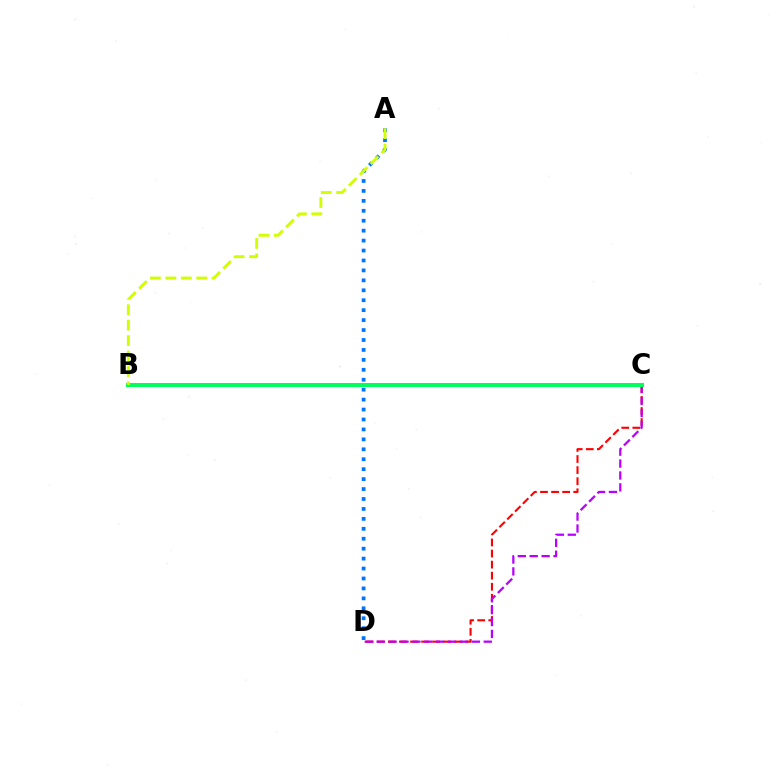{('A', 'D'): [{'color': '#0074ff', 'line_style': 'dotted', 'thickness': 2.7}], ('C', 'D'): [{'color': '#ff0000', 'line_style': 'dashed', 'thickness': 1.5}, {'color': '#b900ff', 'line_style': 'dashed', 'thickness': 1.62}], ('B', 'C'): [{'color': '#00ff5c', 'line_style': 'solid', 'thickness': 2.88}], ('A', 'B'): [{'color': '#d1ff00', 'line_style': 'dashed', 'thickness': 2.09}]}